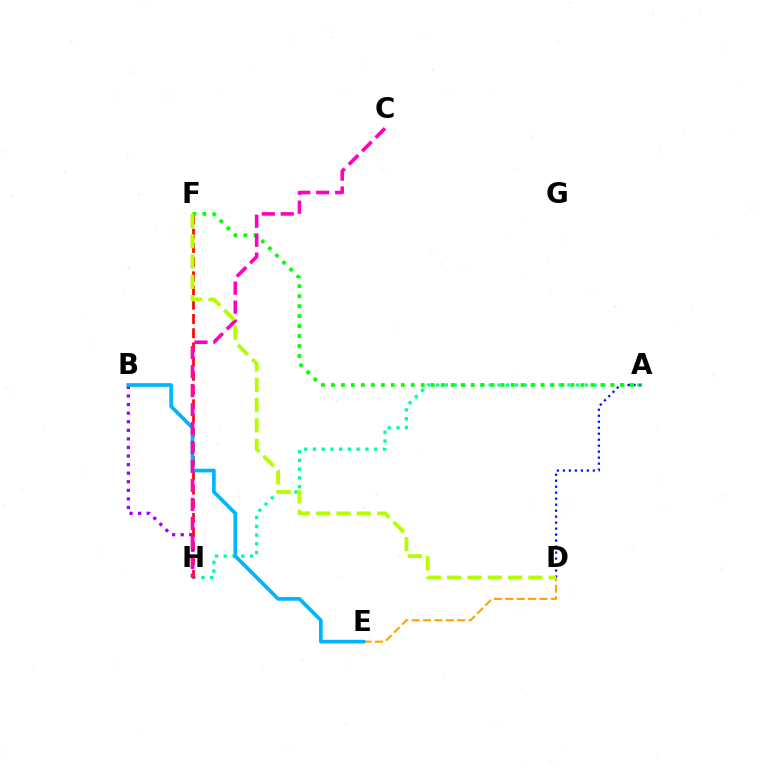{('A', 'H'): [{'color': '#00ff9d', 'line_style': 'dotted', 'thickness': 2.38}], ('F', 'H'): [{'color': '#ff0000', 'line_style': 'dashed', 'thickness': 1.93}], ('D', 'E'): [{'color': '#ffa500', 'line_style': 'dashed', 'thickness': 1.55}], ('B', 'H'): [{'color': '#9b00ff', 'line_style': 'dotted', 'thickness': 2.33}], ('A', 'D'): [{'color': '#0010ff', 'line_style': 'dotted', 'thickness': 1.63}], ('B', 'E'): [{'color': '#00b5ff', 'line_style': 'solid', 'thickness': 2.65}], ('A', 'F'): [{'color': '#08ff00', 'line_style': 'dotted', 'thickness': 2.71}], ('C', 'H'): [{'color': '#ff00bd', 'line_style': 'dashed', 'thickness': 2.58}], ('D', 'F'): [{'color': '#b3ff00', 'line_style': 'dashed', 'thickness': 2.76}]}